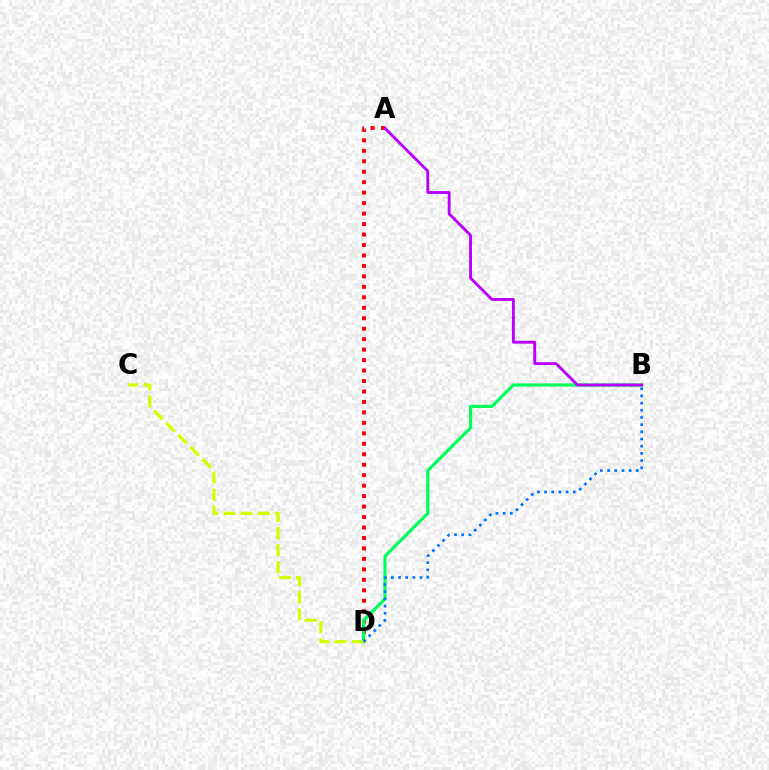{('A', 'D'): [{'color': '#ff0000', 'line_style': 'dotted', 'thickness': 2.84}], ('B', 'D'): [{'color': '#00ff5c', 'line_style': 'solid', 'thickness': 2.28}, {'color': '#0074ff', 'line_style': 'dotted', 'thickness': 1.95}], ('C', 'D'): [{'color': '#d1ff00', 'line_style': 'dashed', 'thickness': 2.32}], ('A', 'B'): [{'color': '#b900ff', 'line_style': 'solid', 'thickness': 2.06}]}